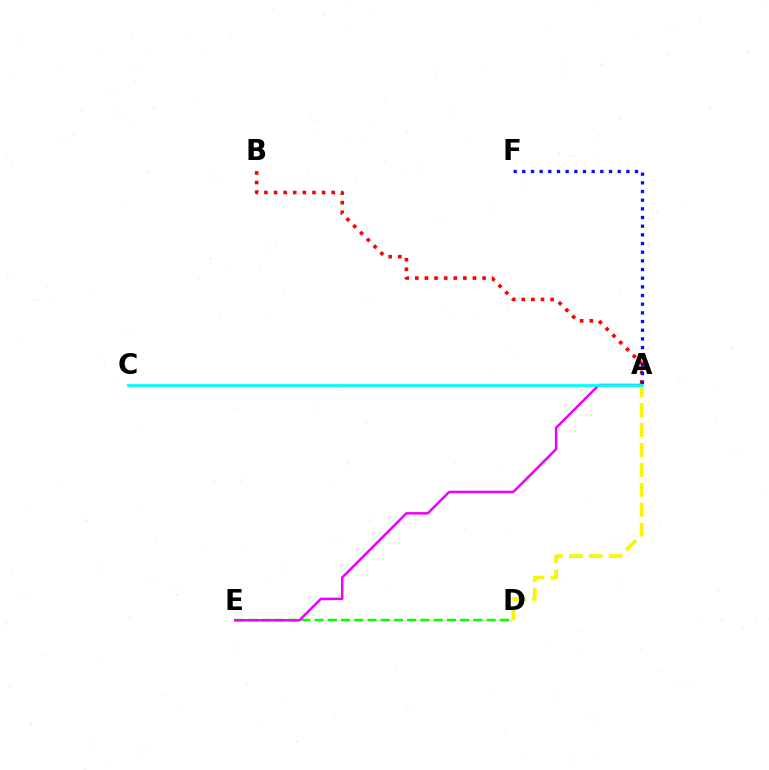{('A', 'D'): [{'color': '#fcf500', 'line_style': 'dashed', 'thickness': 2.71}], ('D', 'E'): [{'color': '#08ff00', 'line_style': 'dashed', 'thickness': 1.8}], ('A', 'B'): [{'color': '#ff0000', 'line_style': 'dotted', 'thickness': 2.61}], ('A', 'E'): [{'color': '#ee00ff', 'line_style': 'solid', 'thickness': 1.79}], ('A', 'C'): [{'color': '#00fff6', 'line_style': 'solid', 'thickness': 2.0}], ('A', 'F'): [{'color': '#0010ff', 'line_style': 'dotted', 'thickness': 2.36}]}